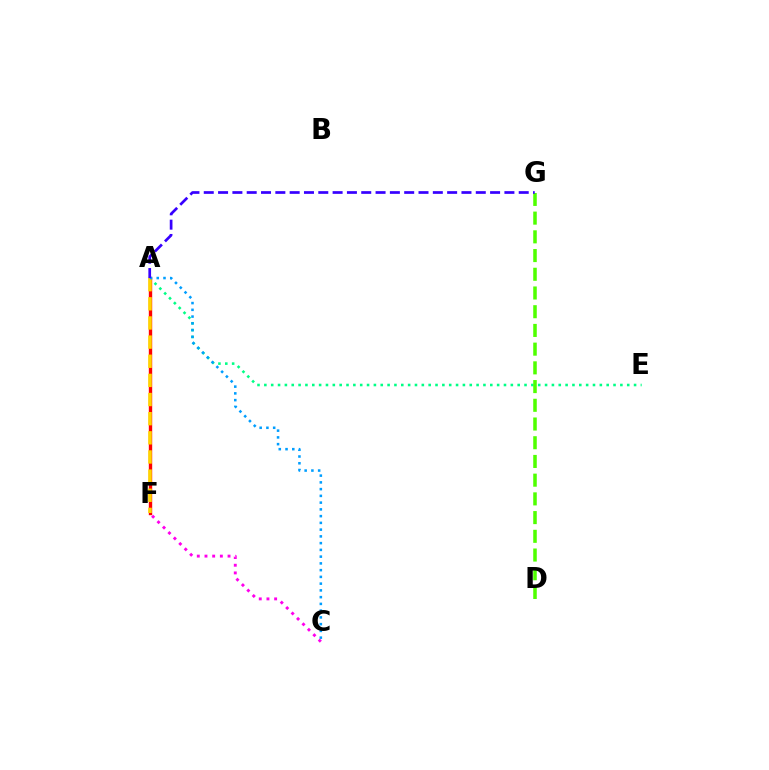{('A', 'E'): [{'color': '#00ff86', 'line_style': 'dotted', 'thickness': 1.86}], ('C', 'F'): [{'color': '#ff00ed', 'line_style': 'dotted', 'thickness': 2.09}], ('A', 'F'): [{'color': '#ff0000', 'line_style': 'solid', 'thickness': 2.43}, {'color': '#ffd500', 'line_style': 'dashed', 'thickness': 2.6}], ('A', 'C'): [{'color': '#009eff', 'line_style': 'dotted', 'thickness': 1.83}], ('D', 'G'): [{'color': '#4fff00', 'line_style': 'dashed', 'thickness': 2.54}], ('A', 'G'): [{'color': '#3700ff', 'line_style': 'dashed', 'thickness': 1.94}]}